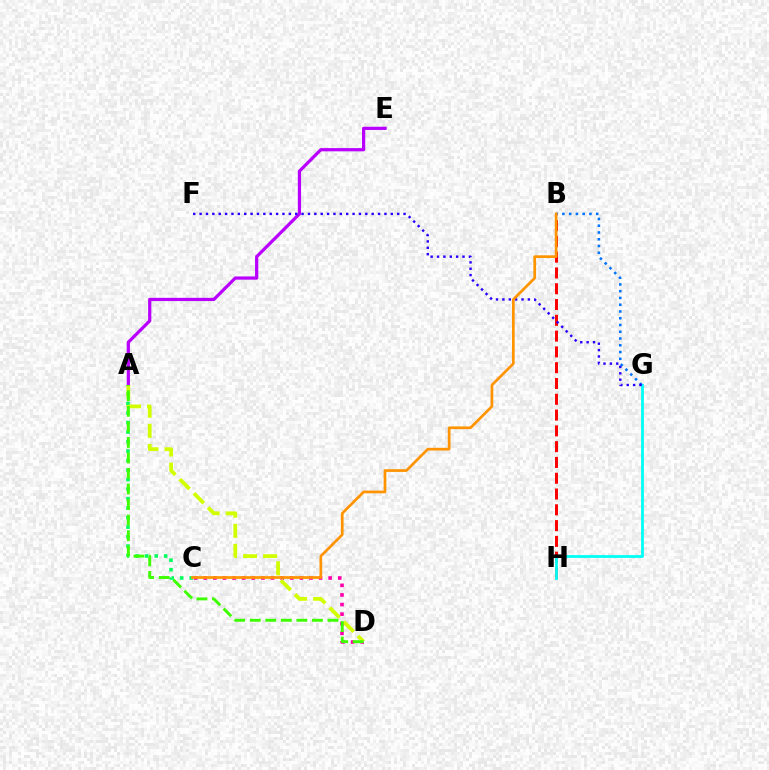{('A', 'E'): [{'color': '#b900ff', 'line_style': 'solid', 'thickness': 2.33}], ('B', 'H'): [{'color': '#ff0000', 'line_style': 'dashed', 'thickness': 2.15}], ('C', 'D'): [{'color': '#ff00ac', 'line_style': 'dotted', 'thickness': 2.61}], ('A', 'C'): [{'color': '#00ff5c', 'line_style': 'dotted', 'thickness': 2.58}], ('G', 'H'): [{'color': '#00fff6', 'line_style': 'solid', 'thickness': 2.01}], ('B', 'G'): [{'color': '#0074ff', 'line_style': 'dotted', 'thickness': 1.84}], ('F', 'G'): [{'color': '#2500ff', 'line_style': 'dotted', 'thickness': 1.73}], ('A', 'D'): [{'color': '#d1ff00', 'line_style': 'dashed', 'thickness': 2.73}, {'color': '#3dff00', 'line_style': 'dashed', 'thickness': 2.11}], ('B', 'C'): [{'color': '#ff9400', 'line_style': 'solid', 'thickness': 1.95}]}